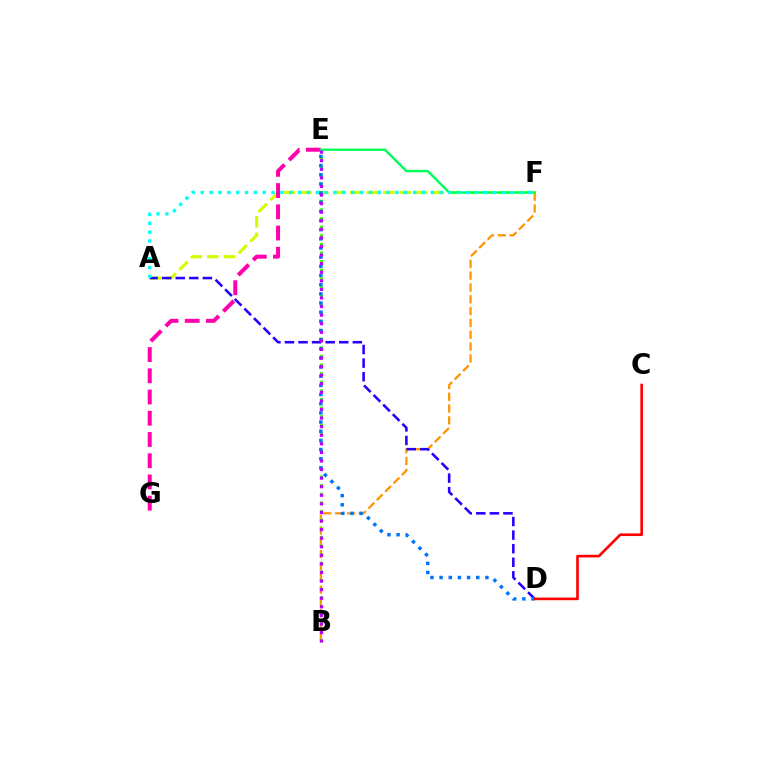{('B', 'F'): [{'color': '#ff9400', 'line_style': 'dashed', 'thickness': 1.6}], ('A', 'F'): [{'color': '#d1ff00', 'line_style': 'dashed', 'thickness': 2.25}, {'color': '#00fff6', 'line_style': 'dotted', 'thickness': 2.4}], ('A', 'D'): [{'color': '#2500ff', 'line_style': 'dashed', 'thickness': 1.84}], ('B', 'E'): [{'color': '#3dff00', 'line_style': 'dotted', 'thickness': 2.34}, {'color': '#b900ff', 'line_style': 'dotted', 'thickness': 2.33}], ('E', 'G'): [{'color': '#ff00ac', 'line_style': 'dashed', 'thickness': 2.88}], ('E', 'F'): [{'color': '#00ff5c', 'line_style': 'solid', 'thickness': 1.73}], ('D', 'E'): [{'color': '#0074ff', 'line_style': 'dotted', 'thickness': 2.49}], ('C', 'D'): [{'color': '#ff0000', 'line_style': 'solid', 'thickness': 1.89}]}